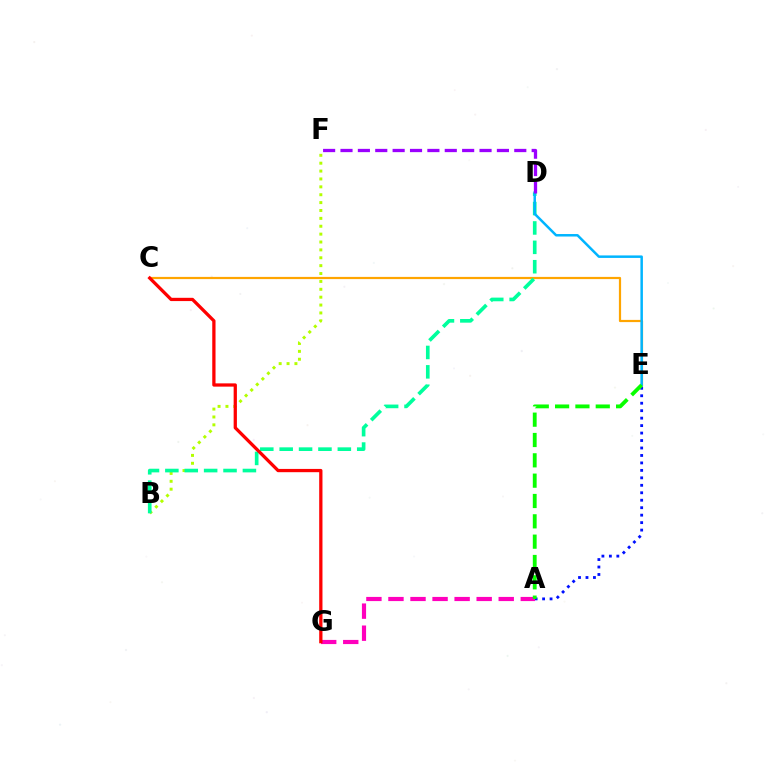{('A', 'E'): [{'color': '#0010ff', 'line_style': 'dotted', 'thickness': 2.03}, {'color': '#08ff00', 'line_style': 'dashed', 'thickness': 2.76}], ('C', 'E'): [{'color': '#ffa500', 'line_style': 'solid', 'thickness': 1.59}], ('B', 'F'): [{'color': '#b3ff00', 'line_style': 'dotted', 'thickness': 2.14}], ('A', 'G'): [{'color': '#ff00bd', 'line_style': 'dashed', 'thickness': 3.0}], ('B', 'D'): [{'color': '#00ff9d', 'line_style': 'dashed', 'thickness': 2.63}], ('D', 'E'): [{'color': '#00b5ff', 'line_style': 'solid', 'thickness': 1.79}], ('C', 'G'): [{'color': '#ff0000', 'line_style': 'solid', 'thickness': 2.35}], ('D', 'F'): [{'color': '#9b00ff', 'line_style': 'dashed', 'thickness': 2.36}]}